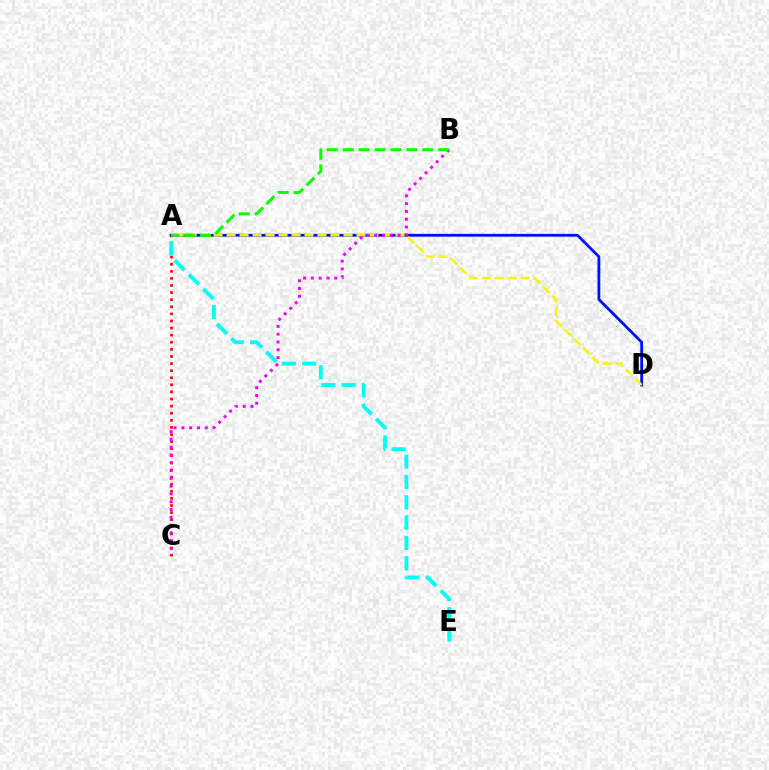{('A', 'D'): [{'color': '#0010ff', 'line_style': 'solid', 'thickness': 2.02}, {'color': '#fcf500', 'line_style': 'dashed', 'thickness': 1.76}], ('A', 'C'): [{'color': '#ff0000', 'line_style': 'dotted', 'thickness': 1.93}], ('B', 'C'): [{'color': '#ee00ff', 'line_style': 'dotted', 'thickness': 2.12}], ('A', 'E'): [{'color': '#00fff6', 'line_style': 'dashed', 'thickness': 2.76}], ('A', 'B'): [{'color': '#08ff00', 'line_style': 'dashed', 'thickness': 2.16}]}